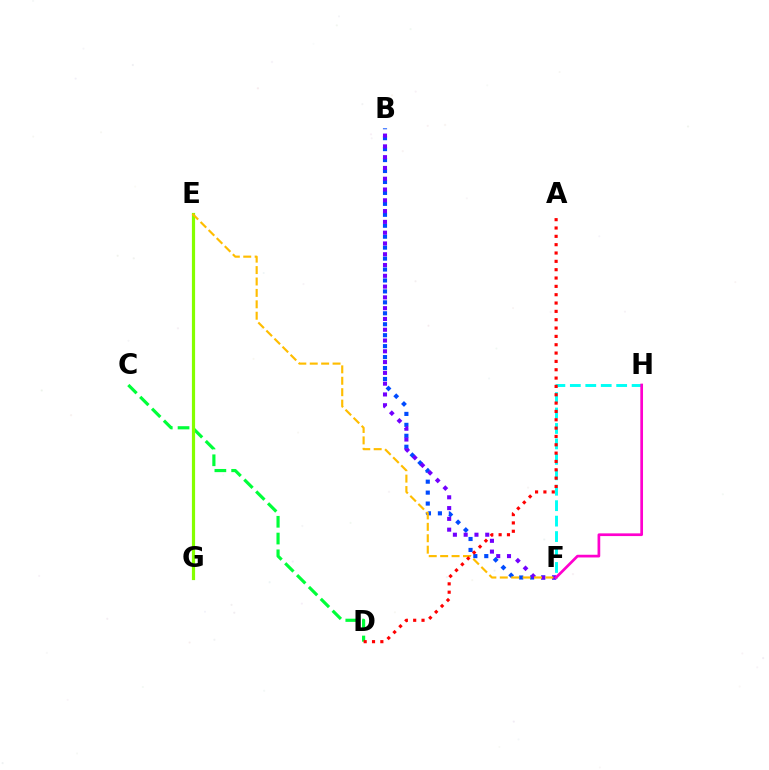{('C', 'D'): [{'color': '#00ff39', 'line_style': 'dashed', 'thickness': 2.28}], ('B', 'F'): [{'color': '#004bff', 'line_style': 'dotted', 'thickness': 2.97}, {'color': '#7200ff', 'line_style': 'dotted', 'thickness': 2.93}], ('F', 'H'): [{'color': '#00fff6', 'line_style': 'dashed', 'thickness': 2.1}, {'color': '#ff00cf', 'line_style': 'solid', 'thickness': 1.95}], ('E', 'G'): [{'color': '#84ff00', 'line_style': 'solid', 'thickness': 2.29}], ('E', 'F'): [{'color': '#ffbd00', 'line_style': 'dashed', 'thickness': 1.55}], ('A', 'D'): [{'color': '#ff0000', 'line_style': 'dotted', 'thickness': 2.27}]}